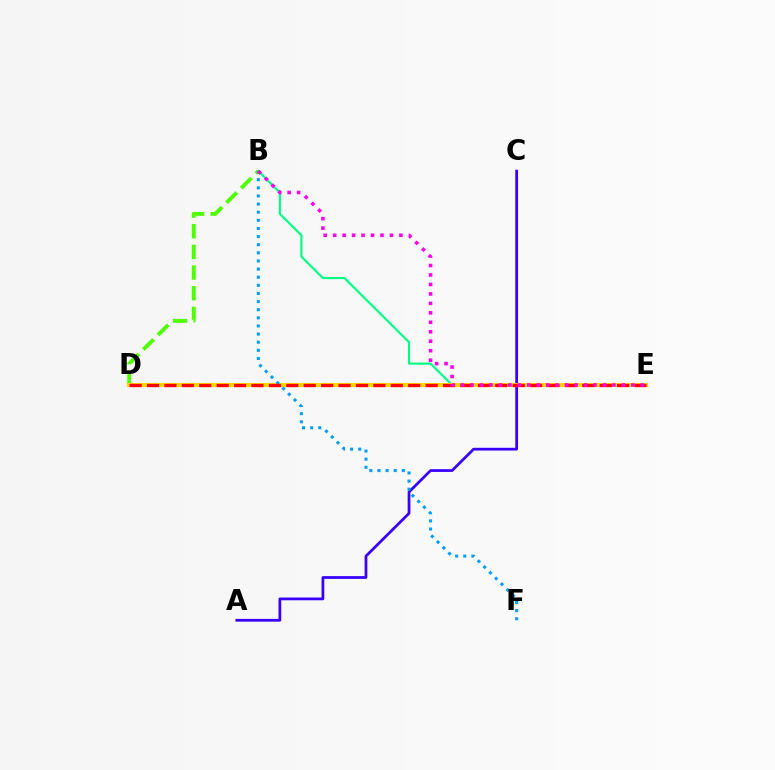{('B', 'E'): [{'color': '#00ff86', 'line_style': 'solid', 'thickness': 1.57}, {'color': '#ff00ed', 'line_style': 'dotted', 'thickness': 2.57}], ('A', 'C'): [{'color': '#3700ff', 'line_style': 'solid', 'thickness': 1.98}], ('B', 'D'): [{'color': '#4fff00', 'line_style': 'dashed', 'thickness': 2.81}], ('D', 'E'): [{'color': '#ffd500', 'line_style': 'solid', 'thickness': 2.95}, {'color': '#ff0000', 'line_style': 'dashed', 'thickness': 2.37}], ('B', 'F'): [{'color': '#009eff', 'line_style': 'dotted', 'thickness': 2.21}]}